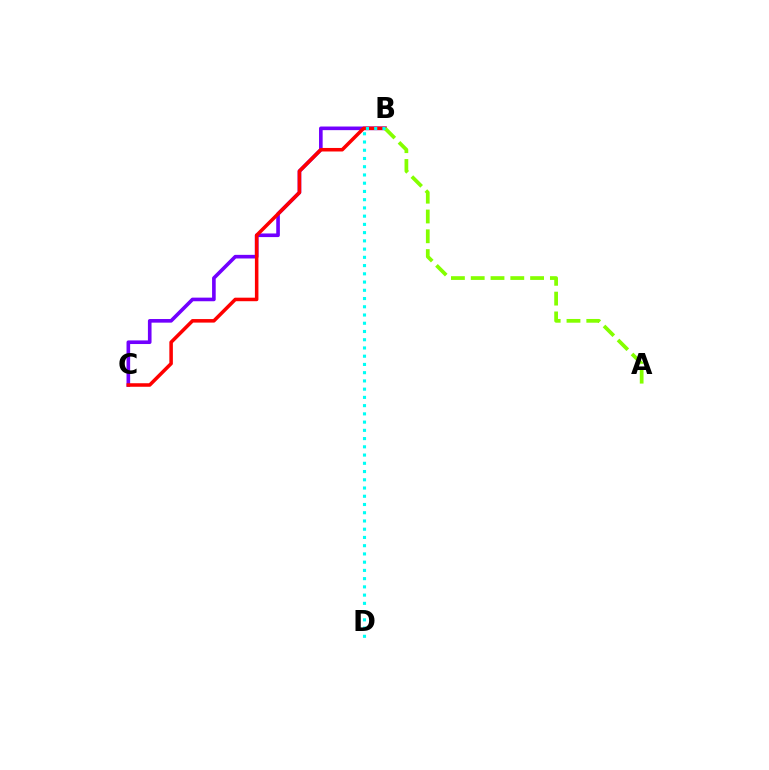{('B', 'C'): [{'color': '#7200ff', 'line_style': 'solid', 'thickness': 2.61}, {'color': '#ff0000', 'line_style': 'solid', 'thickness': 2.54}], ('A', 'B'): [{'color': '#84ff00', 'line_style': 'dashed', 'thickness': 2.69}], ('B', 'D'): [{'color': '#00fff6', 'line_style': 'dotted', 'thickness': 2.24}]}